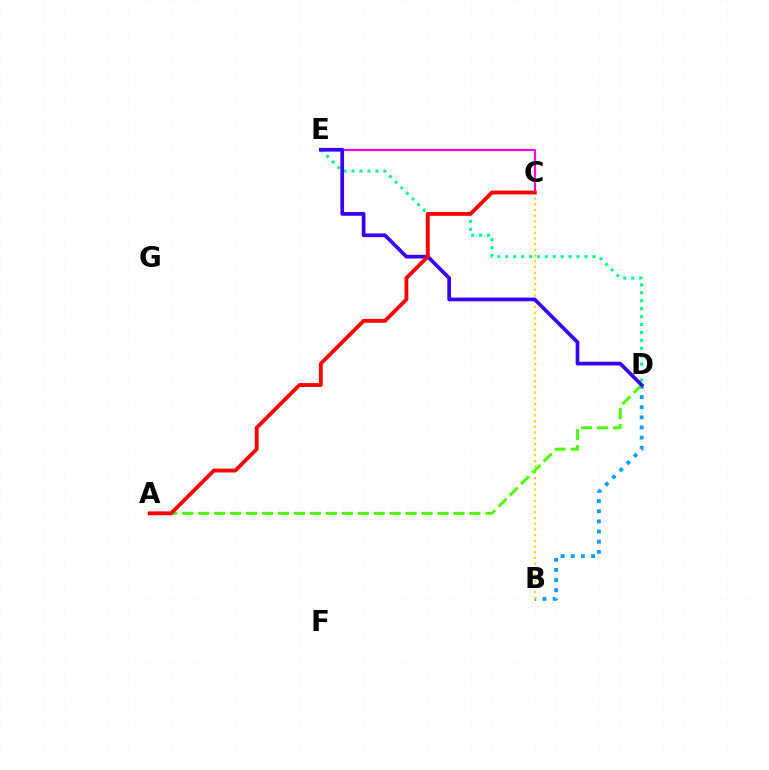{('C', 'E'): [{'color': '#ff00ed', 'line_style': 'solid', 'thickness': 1.57}], ('B', 'D'): [{'color': '#009eff', 'line_style': 'dotted', 'thickness': 2.76}], ('B', 'C'): [{'color': '#ffd500', 'line_style': 'dotted', 'thickness': 1.55}], ('A', 'D'): [{'color': '#4fff00', 'line_style': 'dashed', 'thickness': 2.17}], ('D', 'E'): [{'color': '#00ff86', 'line_style': 'dotted', 'thickness': 2.15}, {'color': '#3700ff', 'line_style': 'solid', 'thickness': 2.67}], ('A', 'C'): [{'color': '#ff0000', 'line_style': 'solid', 'thickness': 2.77}]}